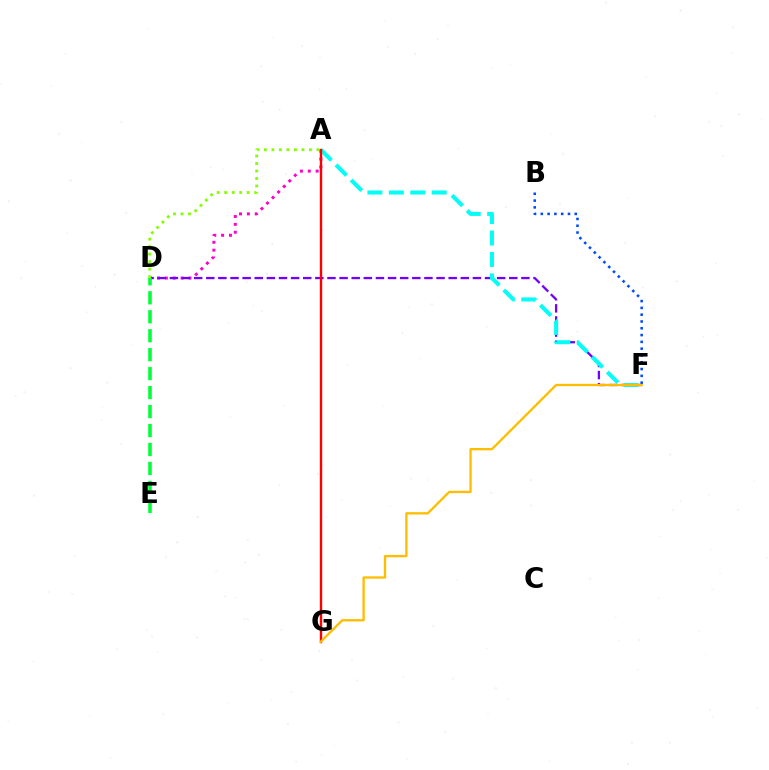{('A', 'D'): [{'color': '#ff00cf', 'line_style': 'dotted', 'thickness': 2.14}, {'color': '#84ff00', 'line_style': 'dotted', 'thickness': 2.04}], ('D', 'F'): [{'color': '#7200ff', 'line_style': 'dashed', 'thickness': 1.65}], ('D', 'E'): [{'color': '#00ff39', 'line_style': 'dashed', 'thickness': 2.58}], ('A', 'F'): [{'color': '#00fff6', 'line_style': 'dashed', 'thickness': 2.91}], ('A', 'G'): [{'color': '#ff0000', 'line_style': 'solid', 'thickness': 1.72}], ('F', 'G'): [{'color': '#ffbd00', 'line_style': 'solid', 'thickness': 1.68}], ('B', 'F'): [{'color': '#004bff', 'line_style': 'dotted', 'thickness': 1.85}]}